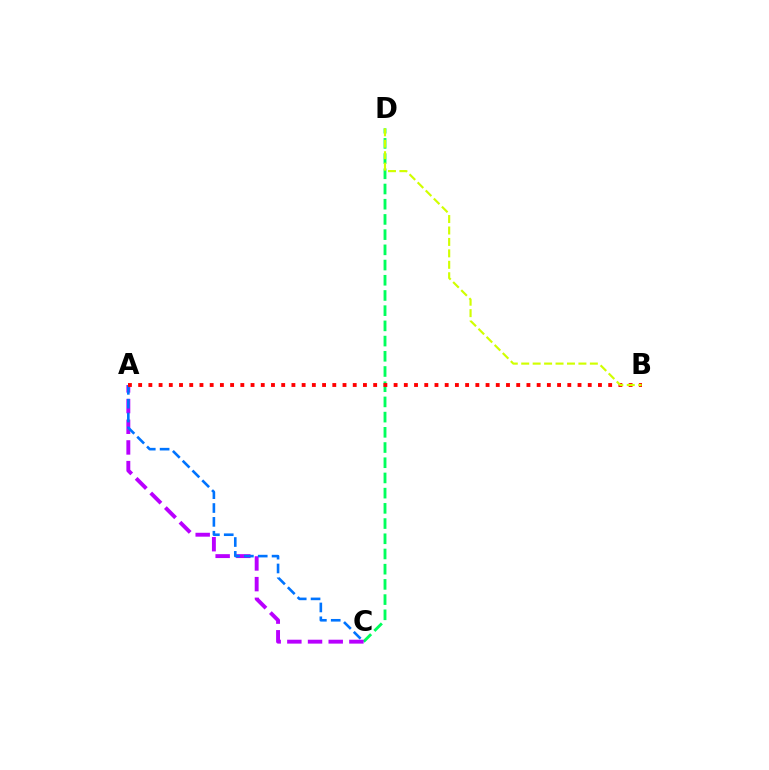{('C', 'D'): [{'color': '#00ff5c', 'line_style': 'dashed', 'thickness': 2.07}], ('A', 'C'): [{'color': '#b900ff', 'line_style': 'dashed', 'thickness': 2.81}, {'color': '#0074ff', 'line_style': 'dashed', 'thickness': 1.88}], ('A', 'B'): [{'color': '#ff0000', 'line_style': 'dotted', 'thickness': 2.78}], ('B', 'D'): [{'color': '#d1ff00', 'line_style': 'dashed', 'thickness': 1.55}]}